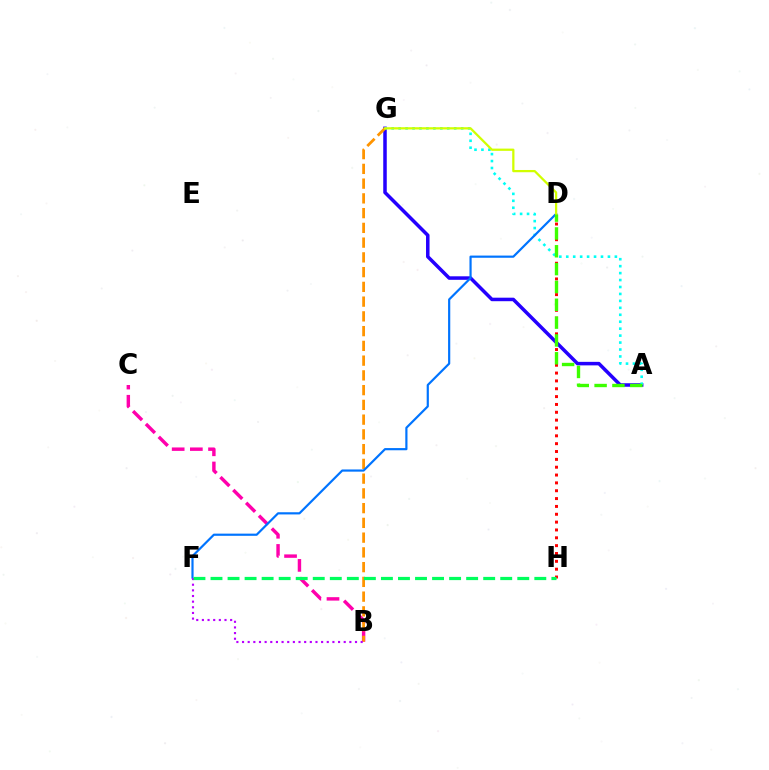{('B', 'C'): [{'color': '#ff00ac', 'line_style': 'dashed', 'thickness': 2.47}], ('D', 'H'): [{'color': '#ff0000', 'line_style': 'dotted', 'thickness': 2.13}], ('A', 'G'): [{'color': '#2500ff', 'line_style': 'solid', 'thickness': 2.53}, {'color': '#00fff6', 'line_style': 'dotted', 'thickness': 1.89}], ('B', 'G'): [{'color': '#ff9400', 'line_style': 'dashed', 'thickness': 2.0}], ('D', 'F'): [{'color': '#0074ff', 'line_style': 'solid', 'thickness': 1.58}], ('D', 'G'): [{'color': '#d1ff00', 'line_style': 'solid', 'thickness': 1.62}], ('B', 'F'): [{'color': '#b900ff', 'line_style': 'dotted', 'thickness': 1.53}], ('F', 'H'): [{'color': '#00ff5c', 'line_style': 'dashed', 'thickness': 2.32}], ('A', 'D'): [{'color': '#3dff00', 'line_style': 'dashed', 'thickness': 2.42}]}